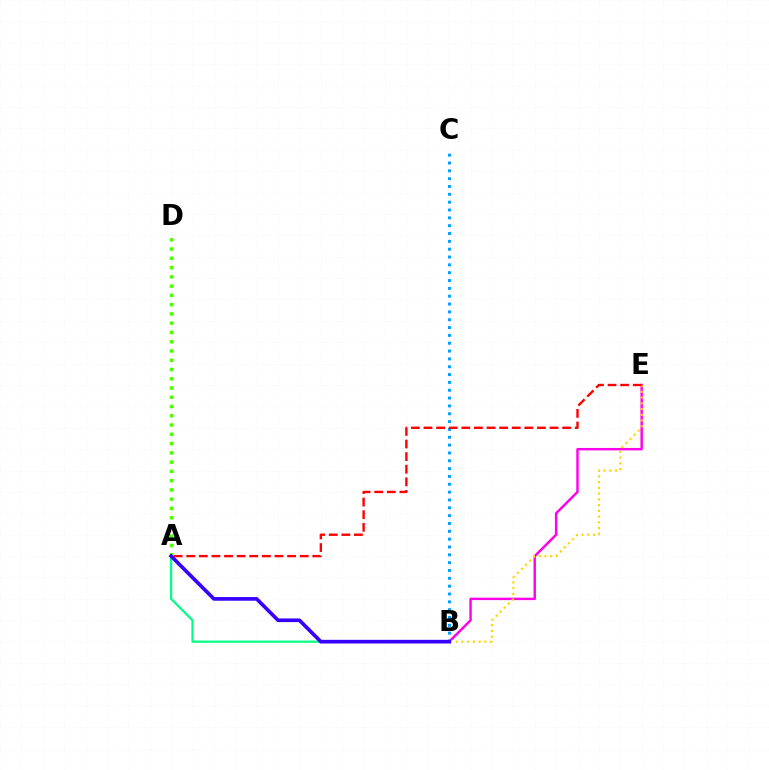{('A', 'D'): [{'color': '#4fff00', 'line_style': 'dotted', 'thickness': 2.52}], ('B', 'E'): [{'color': '#ff00ed', 'line_style': 'solid', 'thickness': 1.75}, {'color': '#ffd500', 'line_style': 'dotted', 'thickness': 1.56}], ('B', 'C'): [{'color': '#009eff', 'line_style': 'dotted', 'thickness': 2.13}], ('A', 'B'): [{'color': '#00ff86', 'line_style': 'solid', 'thickness': 1.59}, {'color': '#3700ff', 'line_style': 'solid', 'thickness': 2.64}], ('A', 'E'): [{'color': '#ff0000', 'line_style': 'dashed', 'thickness': 1.71}]}